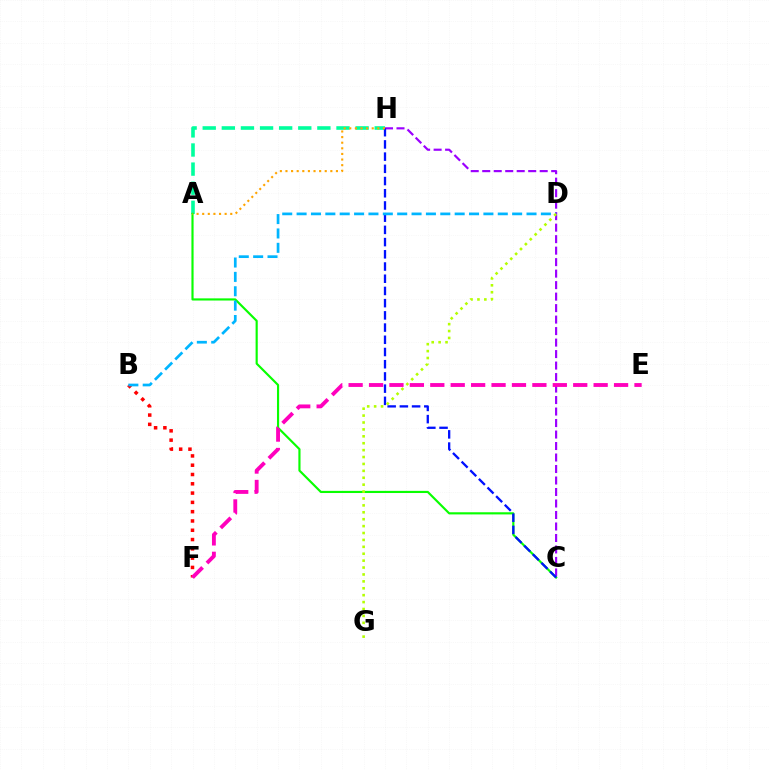{('B', 'F'): [{'color': '#ff0000', 'line_style': 'dotted', 'thickness': 2.52}], ('A', 'H'): [{'color': '#00ff9d', 'line_style': 'dashed', 'thickness': 2.6}, {'color': '#ffa500', 'line_style': 'dotted', 'thickness': 1.52}], ('C', 'H'): [{'color': '#9b00ff', 'line_style': 'dashed', 'thickness': 1.56}, {'color': '#0010ff', 'line_style': 'dashed', 'thickness': 1.66}], ('A', 'C'): [{'color': '#08ff00', 'line_style': 'solid', 'thickness': 1.55}], ('B', 'D'): [{'color': '#00b5ff', 'line_style': 'dashed', 'thickness': 1.95}], ('E', 'F'): [{'color': '#ff00bd', 'line_style': 'dashed', 'thickness': 2.77}], ('D', 'G'): [{'color': '#b3ff00', 'line_style': 'dotted', 'thickness': 1.88}]}